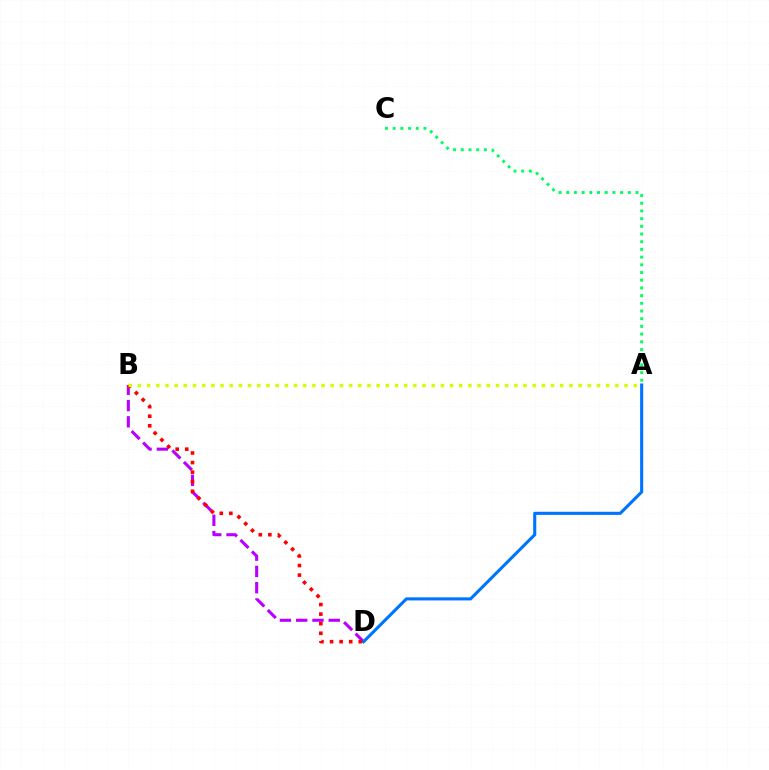{('A', 'C'): [{'color': '#00ff5c', 'line_style': 'dotted', 'thickness': 2.09}], ('B', 'D'): [{'color': '#b900ff', 'line_style': 'dashed', 'thickness': 2.21}, {'color': '#ff0000', 'line_style': 'dotted', 'thickness': 2.6}], ('A', 'D'): [{'color': '#0074ff', 'line_style': 'solid', 'thickness': 2.23}], ('A', 'B'): [{'color': '#d1ff00', 'line_style': 'dotted', 'thickness': 2.49}]}